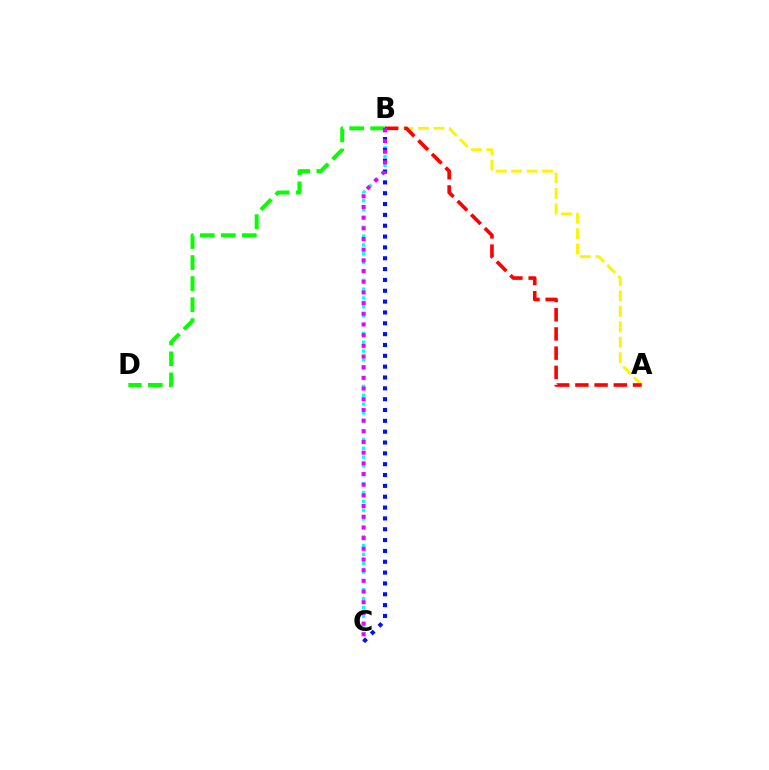{('B', 'C'): [{'color': '#00fff6', 'line_style': 'dotted', 'thickness': 2.4}, {'color': '#0010ff', 'line_style': 'dotted', 'thickness': 2.95}, {'color': '#ee00ff', 'line_style': 'dotted', 'thickness': 2.9}], ('B', 'D'): [{'color': '#08ff00', 'line_style': 'dashed', 'thickness': 2.86}], ('A', 'B'): [{'color': '#fcf500', 'line_style': 'dashed', 'thickness': 2.1}, {'color': '#ff0000', 'line_style': 'dashed', 'thickness': 2.61}]}